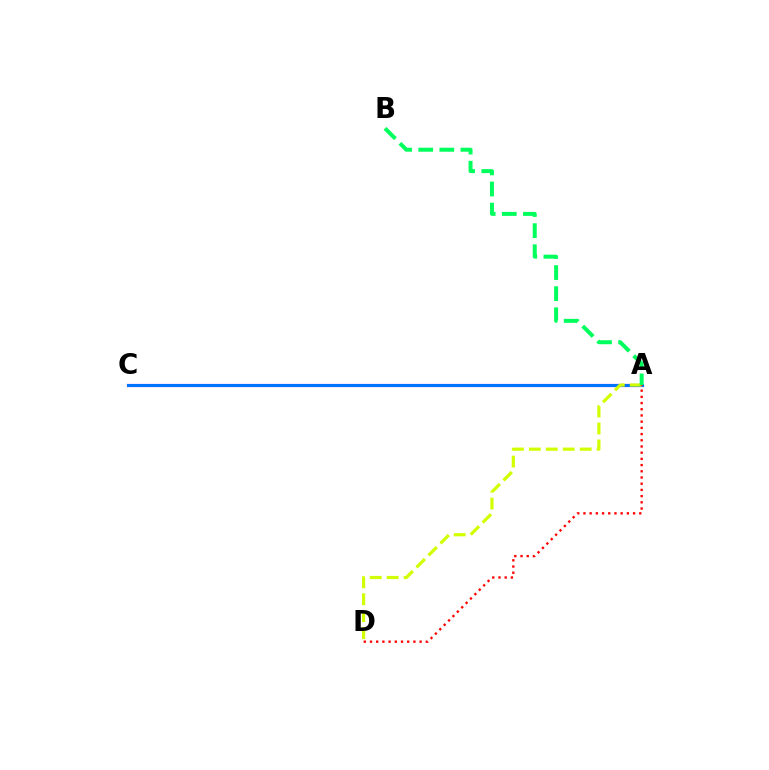{('A', 'C'): [{'color': '#b900ff', 'line_style': 'solid', 'thickness': 2.29}, {'color': '#0074ff', 'line_style': 'solid', 'thickness': 2.16}], ('A', 'D'): [{'color': '#d1ff00', 'line_style': 'dashed', 'thickness': 2.3}, {'color': '#ff0000', 'line_style': 'dotted', 'thickness': 1.69}], ('A', 'B'): [{'color': '#00ff5c', 'line_style': 'dashed', 'thickness': 2.87}]}